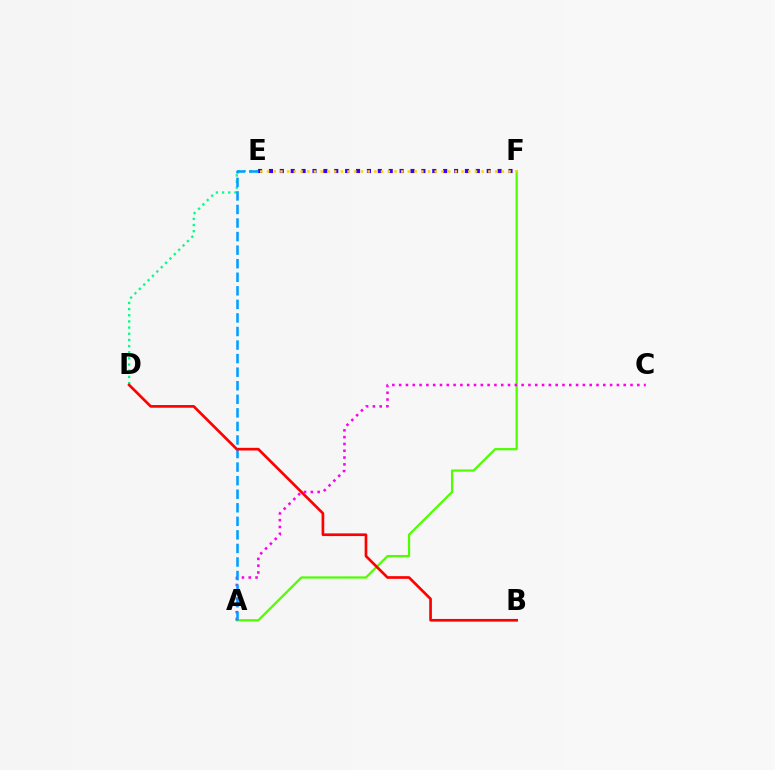{('A', 'F'): [{'color': '#4fff00', 'line_style': 'solid', 'thickness': 1.62}], ('D', 'E'): [{'color': '#00ff86', 'line_style': 'dotted', 'thickness': 1.67}], ('E', 'F'): [{'color': '#3700ff', 'line_style': 'dotted', 'thickness': 2.96}, {'color': '#ffd500', 'line_style': 'dotted', 'thickness': 1.82}], ('A', 'C'): [{'color': '#ff00ed', 'line_style': 'dotted', 'thickness': 1.85}], ('A', 'E'): [{'color': '#009eff', 'line_style': 'dashed', 'thickness': 1.84}], ('B', 'D'): [{'color': '#ff0000', 'line_style': 'solid', 'thickness': 1.93}]}